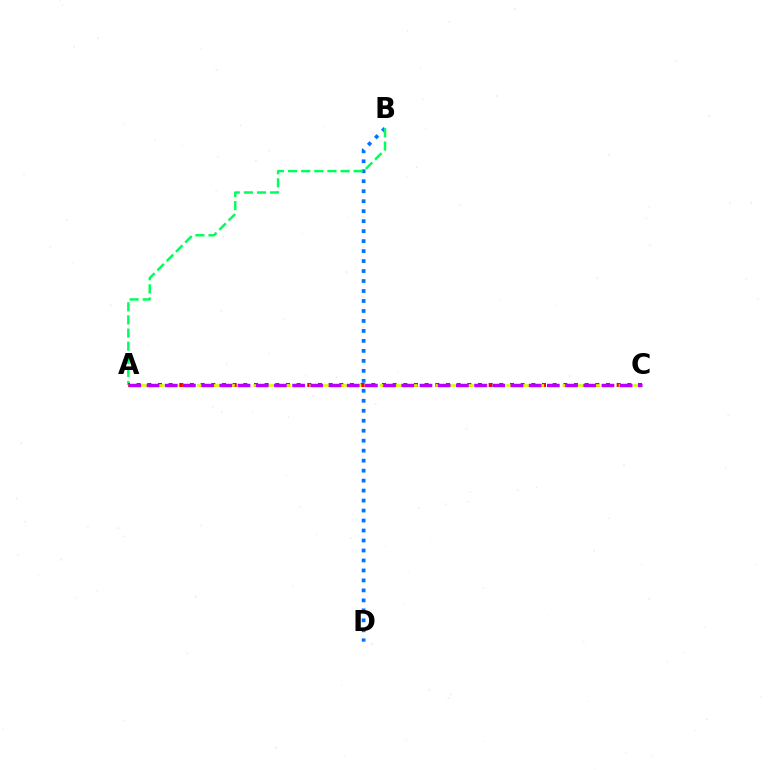{('B', 'D'): [{'color': '#0074ff', 'line_style': 'dotted', 'thickness': 2.71}], ('A', 'B'): [{'color': '#00ff5c', 'line_style': 'dashed', 'thickness': 1.78}], ('A', 'C'): [{'color': '#ff0000', 'line_style': 'dotted', 'thickness': 2.9}, {'color': '#d1ff00', 'line_style': 'dashed', 'thickness': 1.91}, {'color': '#b900ff', 'line_style': 'dashed', 'thickness': 2.47}]}